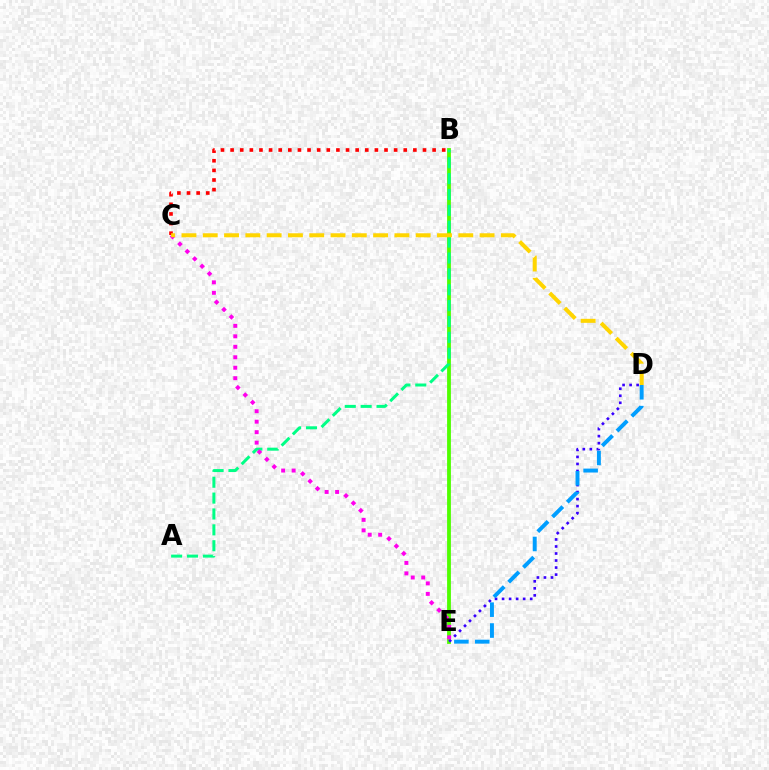{('B', 'E'): [{'color': '#4fff00', 'line_style': 'solid', 'thickness': 2.75}], ('A', 'B'): [{'color': '#00ff86', 'line_style': 'dashed', 'thickness': 2.16}], ('D', 'E'): [{'color': '#3700ff', 'line_style': 'dotted', 'thickness': 1.91}, {'color': '#009eff', 'line_style': 'dashed', 'thickness': 2.83}], ('C', 'E'): [{'color': '#ff00ed', 'line_style': 'dotted', 'thickness': 2.84}], ('B', 'C'): [{'color': '#ff0000', 'line_style': 'dotted', 'thickness': 2.61}], ('C', 'D'): [{'color': '#ffd500', 'line_style': 'dashed', 'thickness': 2.89}]}